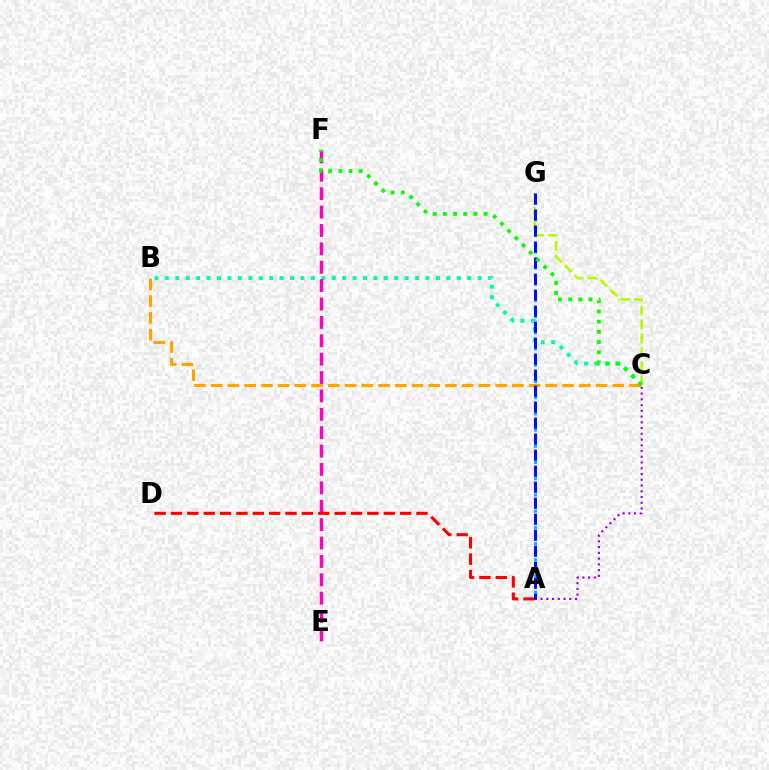{('B', 'C'): [{'color': '#00ff9d', 'line_style': 'dotted', 'thickness': 2.83}, {'color': '#ffa500', 'line_style': 'dashed', 'thickness': 2.27}], ('E', 'F'): [{'color': '#ff00bd', 'line_style': 'dashed', 'thickness': 2.5}], ('A', 'G'): [{'color': '#00b5ff', 'line_style': 'dotted', 'thickness': 2.2}, {'color': '#0010ff', 'line_style': 'dashed', 'thickness': 2.17}], ('A', 'D'): [{'color': '#ff0000', 'line_style': 'dashed', 'thickness': 2.22}], ('A', 'C'): [{'color': '#9b00ff', 'line_style': 'dotted', 'thickness': 1.56}], ('C', 'G'): [{'color': '#b3ff00', 'line_style': 'dashed', 'thickness': 1.89}], ('C', 'F'): [{'color': '#08ff00', 'line_style': 'dotted', 'thickness': 2.77}]}